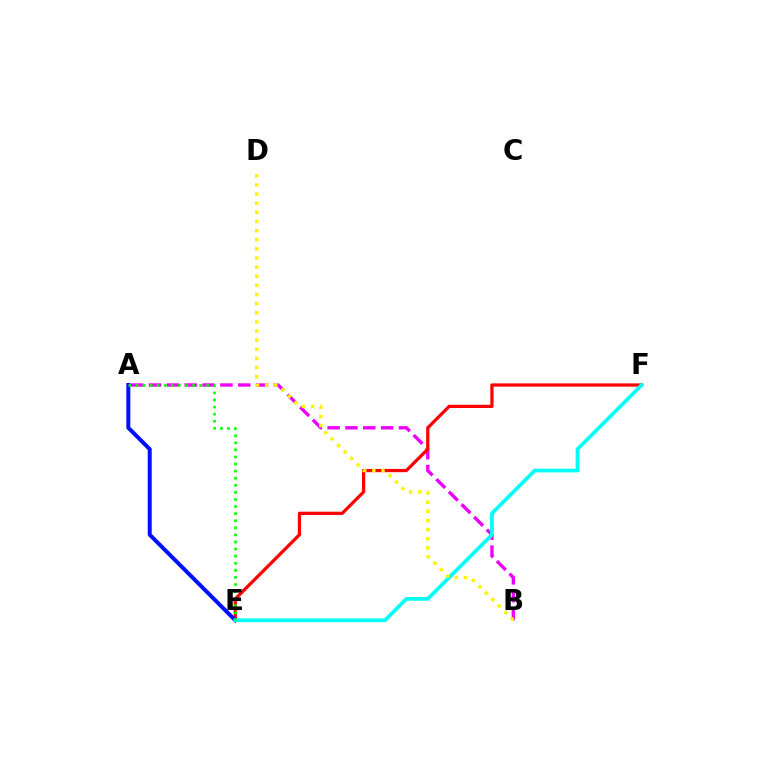{('A', 'B'): [{'color': '#ee00ff', 'line_style': 'dashed', 'thickness': 2.42}], ('E', 'F'): [{'color': '#ff0000', 'line_style': 'solid', 'thickness': 2.33}, {'color': '#00fff6', 'line_style': 'solid', 'thickness': 2.68}], ('A', 'E'): [{'color': '#0010ff', 'line_style': 'solid', 'thickness': 2.87}, {'color': '#08ff00', 'line_style': 'dotted', 'thickness': 1.93}], ('B', 'D'): [{'color': '#fcf500', 'line_style': 'dotted', 'thickness': 2.48}]}